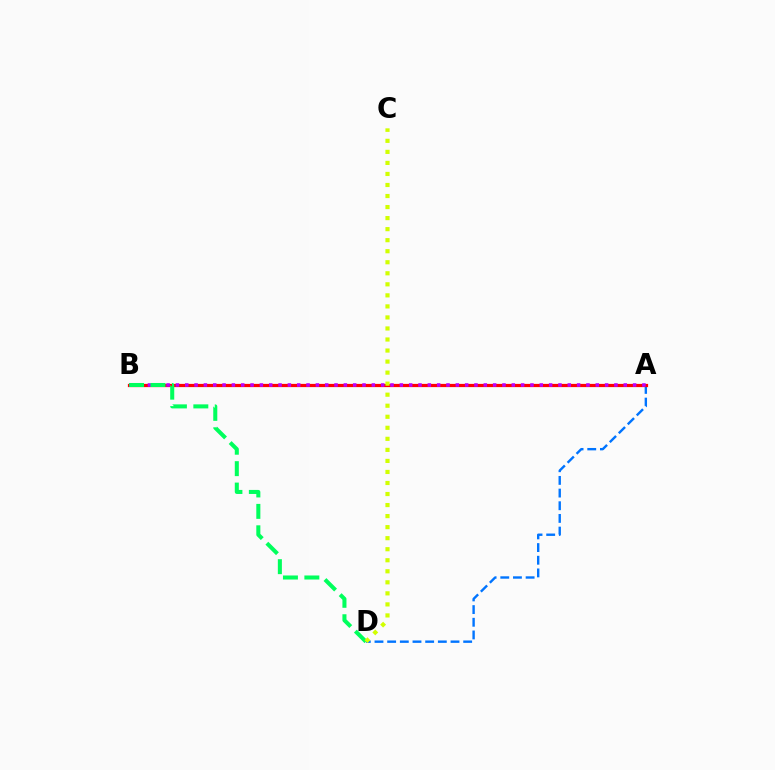{('A', 'D'): [{'color': '#0074ff', 'line_style': 'dashed', 'thickness': 1.72}], ('A', 'B'): [{'color': '#ff0000', 'line_style': 'solid', 'thickness': 2.32}, {'color': '#b900ff', 'line_style': 'dotted', 'thickness': 2.54}], ('B', 'D'): [{'color': '#00ff5c', 'line_style': 'dashed', 'thickness': 2.91}], ('C', 'D'): [{'color': '#d1ff00', 'line_style': 'dotted', 'thickness': 3.0}]}